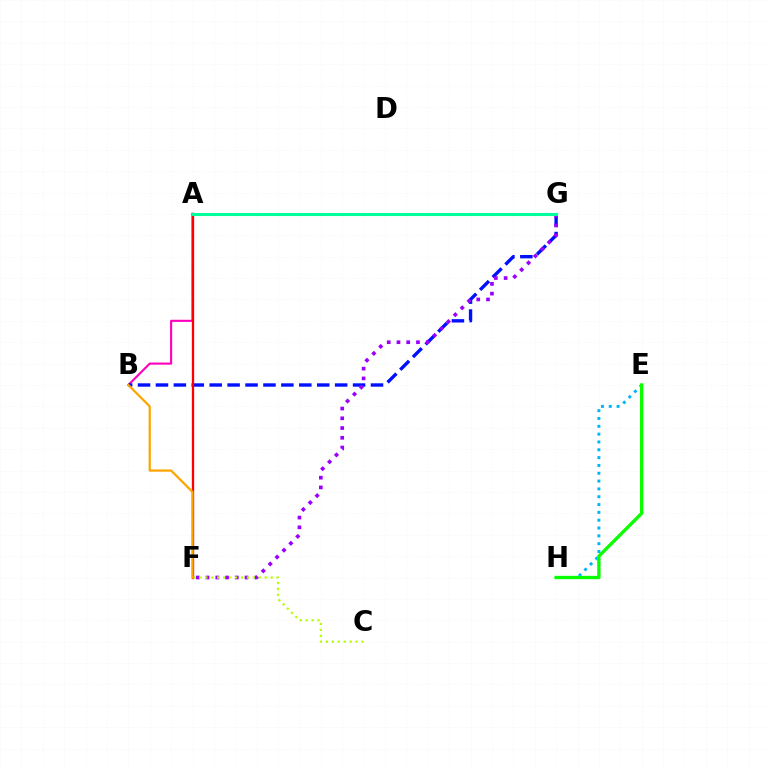{('A', 'B'): [{'color': '#ff00bd', 'line_style': 'solid', 'thickness': 1.53}], ('B', 'G'): [{'color': '#0010ff', 'line_style': 'dashed', 'thickness': 2.43}], ('F', 'G'): [{'color': '#9b00ff', 'line_style': 'dotted', 'thickness': 2.65}], ('E', 'H'): [{'color': '#00b5ff', 'line_style': 'dotted', 'thickness': 2.13}, {'color': '#08ff00', 'line_style': 'solid', 'thickness': 2.4}], ('A', 'F'): [{'color': '#ff0000', 'line_style': 'solid', 'thickness': 1.66}], ('C', 'F'): [{'color': '#b3ff00', 'line_style': 'dotted', 'thickness': 1.61}], ('A', 'G'): [{'color': '#00ff9d', 'line_style': 'solid', 'thickness': 2.22}], ('B', 'F'): [{'color': '#ffa500', 'line_style': 'solid', 'thickness': 1.62}]}